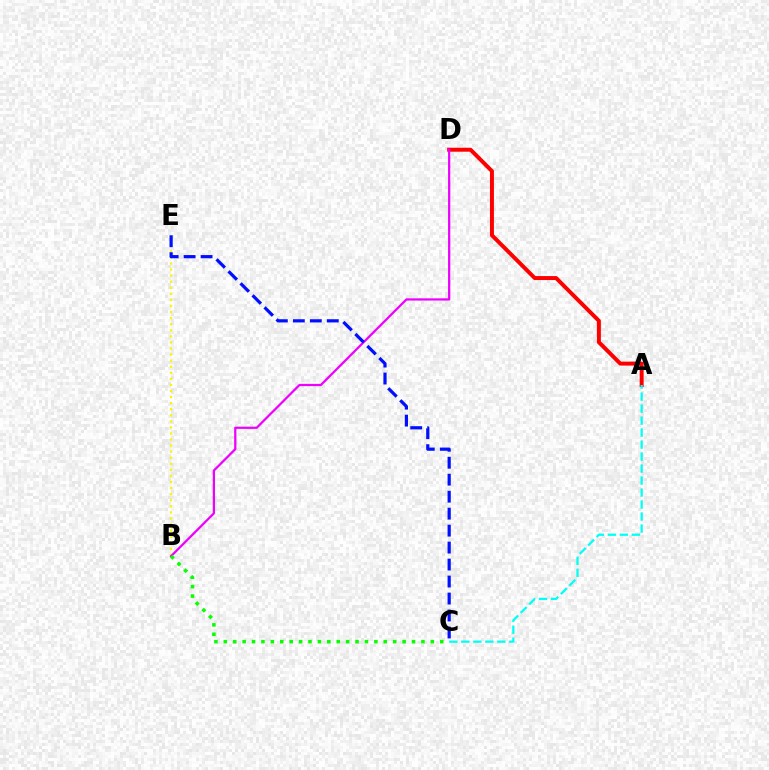{('A', 'D'): [{'color': '#ff0000', 'line_style': 'solid', 'thickness': 2.86}], ('A', 'C'): [{'color': '#00fff6', 'line_style': 'dashed', 'thickness': 1.63}], ('B', 'E'): [{'color': '#fcf500', 'line_style': 'dotted', 'thickness': 1.65}], ('B', 'D'): [{'color': '#ee00ff', 'line_style': 'solid', 'thickness': 1.61}], ('B', 'C'): [{'color': '#08ff00', 'line_style': 'dotted', 'thickness': 2.56}], ('C', 'E'): [{'color': '#0010ff', 'line_style': 'dashed', 'thickness': 2.31}]}